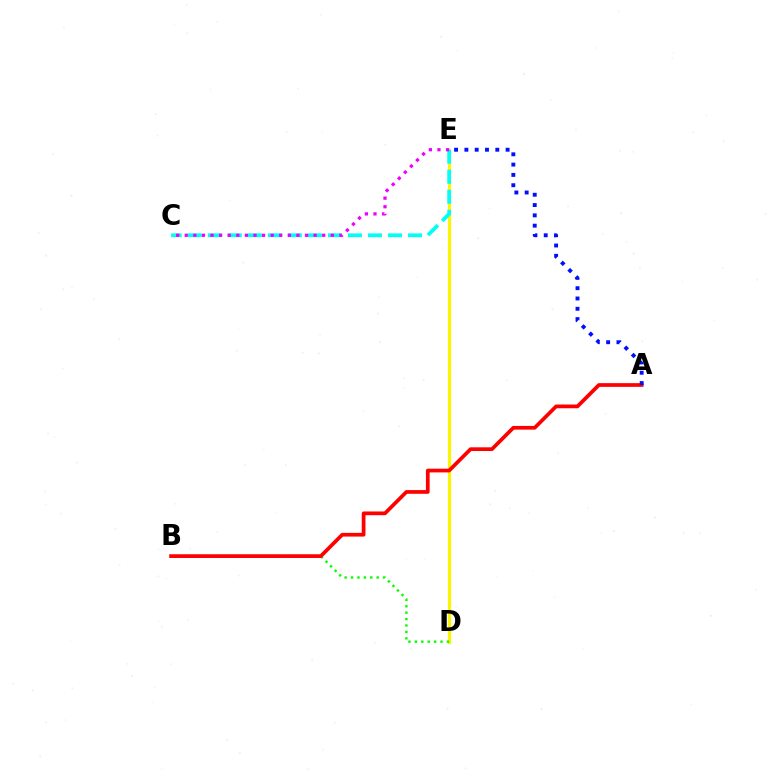{('D', 'E'): [{'color': '#fcf500', 'line_style': 'solid', 'thickness': 2.25}], ('B', 'D'): [{'color': '#08ff00', 'line_style': 'dotted', 'thickness': 1.74}], ('A', 'B'): [{'color': '#ff0000', 'line_style': 'solid', 'thickness': 2.68}], ('A', 'E'): [{'color': '#0010ff', 'line_style': 'dotted', 'thickness': 2.8}], ('C', 'E'): [{'color': '#00fff6', 'line_style': 'dashed', 'thickness': 2.72}, {'color': '#ee00ff', 'line_style': 'dotted', 'thickness': 2.33}]}